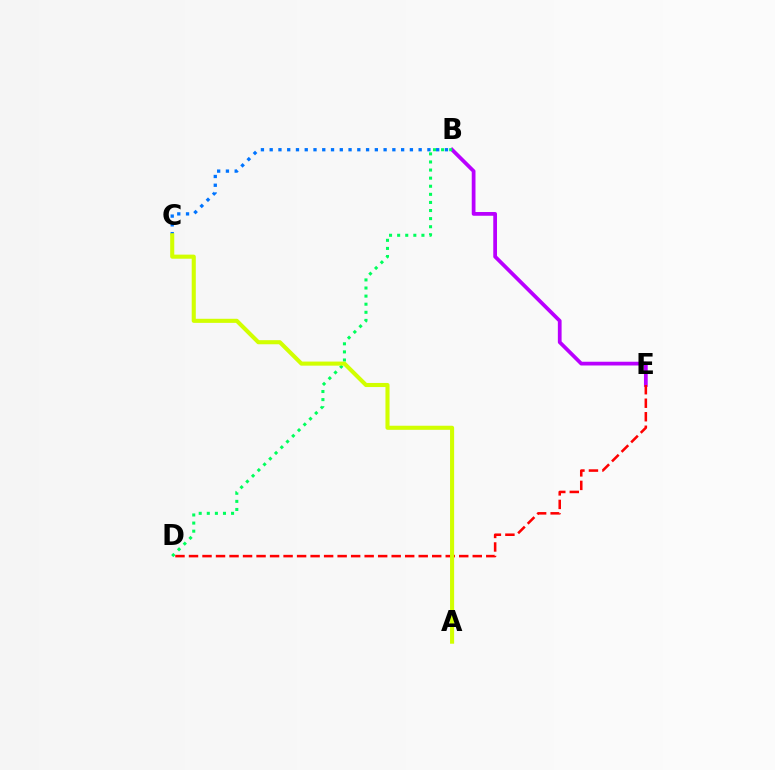{('B', 'C'): [{'color': '#0074ff', 'line_style': 'dotted', 'thickness': 2.38}], ('B', 'E'): [{'color': '#b900ff', 'line_style': 'solid', 'thickness': 2.7}], ('B', 'D'): [{'color': '#00ff5c', 'line_style': 'dotted', 'thickness': 2.2}], ('D', 'E'): [{'color': '#ff0000', 'line_style': 'dashed', 'thickness': 1.84}], ('A', 'C'): [{'color': '#d1ff00', 'line_style': 'solid', 'thickness': 2.94}]}